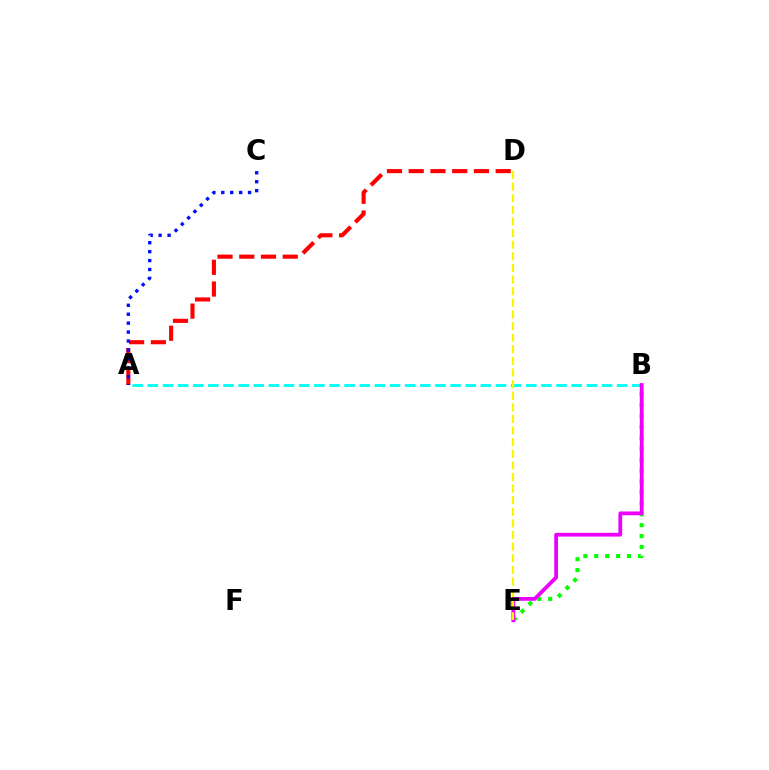{('B', 'E'): [{'color': '#08ff00', 'line_style': 'dotted', 'thickness': 2.96}, {'color': '#ee00ff', 'line_style': 'solid', 'thickness': 2.71}], ('A', 'D'): [{'color': '#ff0000', 'line_style': 'dashed', 'thickness': 2.95}], ('A', 'B'): [{'color': '#00fff6', 'line_style': 'dashed', 'thickness': 2.06}], ('A', 'C'): [{'color': '#0010ff', 'line_style': 'dotted', 'thickness': 2.43}], ('D', 'E'): [{'color': '#fcf500', 'line_style': 'dashed', 'thickness': 1.58}]}